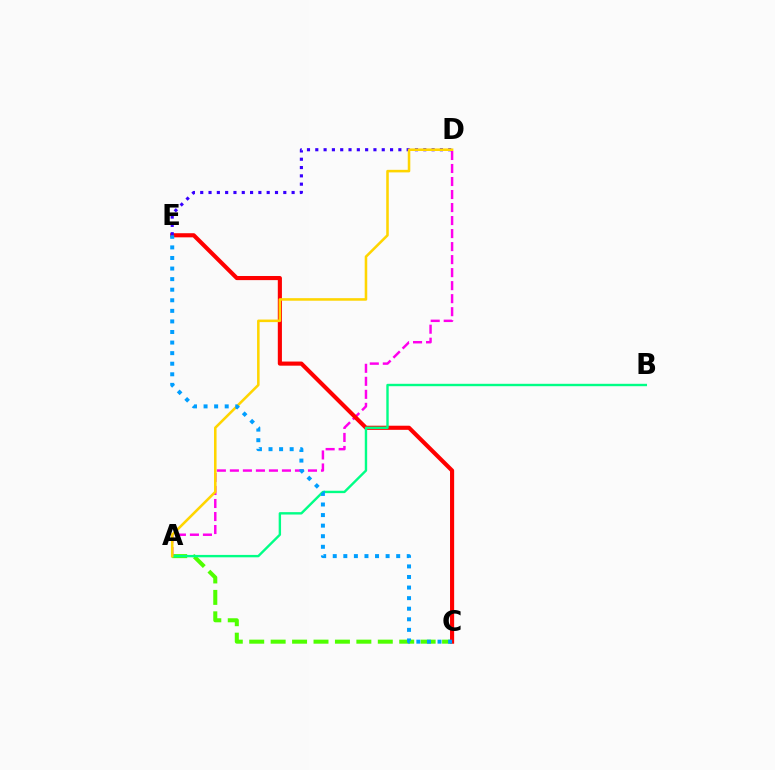{('A', 'C'): [{'color': '#4fff00', 'line_style': 'dashed', 'thickness': 2.91}], ('A', 'D'): [{'color': '#ff00ed', 'line_style': 'dashed', 'thickness': 1.77}, {'color': '#ffd500', 'line_style': 'solid', 'thickness': 1.84}], ('C', 'E'): [{'color': '#ff0000', 'line_style': 'solid', 'thickness': 2.97}, {'color': '#009eff', 'line_style': 'dotted', 'thickness': 2.87}], ('D', 'E'): [{'color': '#3700ff', 'line_style': 'dotted', 'thickness': 2.26}], ('A', 'B'): [{'color': '#00ff86', 'line_style': 'solid', 'thickness': 1.72}]}